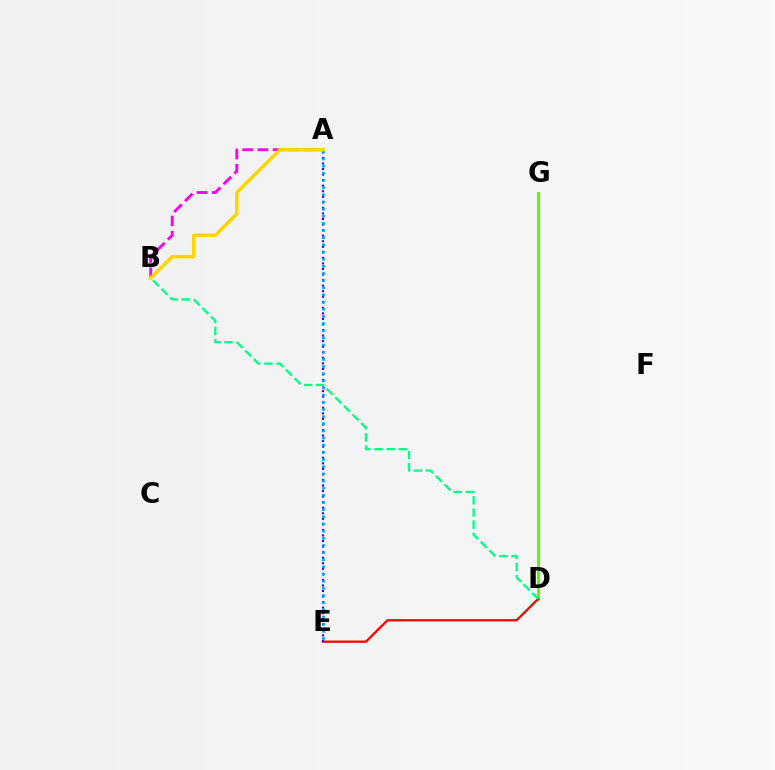{('D', 'G'): [{'color': '#4fff00', 'line_style': 'solid', 'thickness': 2.08}], ('A', 'B'): [{'color': '#ff00ed', 'line_style': 'dashed', 'thickness': 2.06}, {'color': '#ffd500', 'line_style': 'solid', 'thickness': 2.53}], ('D', 'E'): [{'color': '#ff0000', 'line_style': 'solid', 'thickness': 1.64}], ('A', 'E'): [{'color': '#3700ff', 'line_style': 'dotted', 'thickness': 1.51}, {'color': '#009eff', 'line_style': 'dotted', 'thickness': 1.94}], ('B', 'D'): [{'color': '#00ff86', 'line_style': 'dashed', 'thickness': 1.65}]}